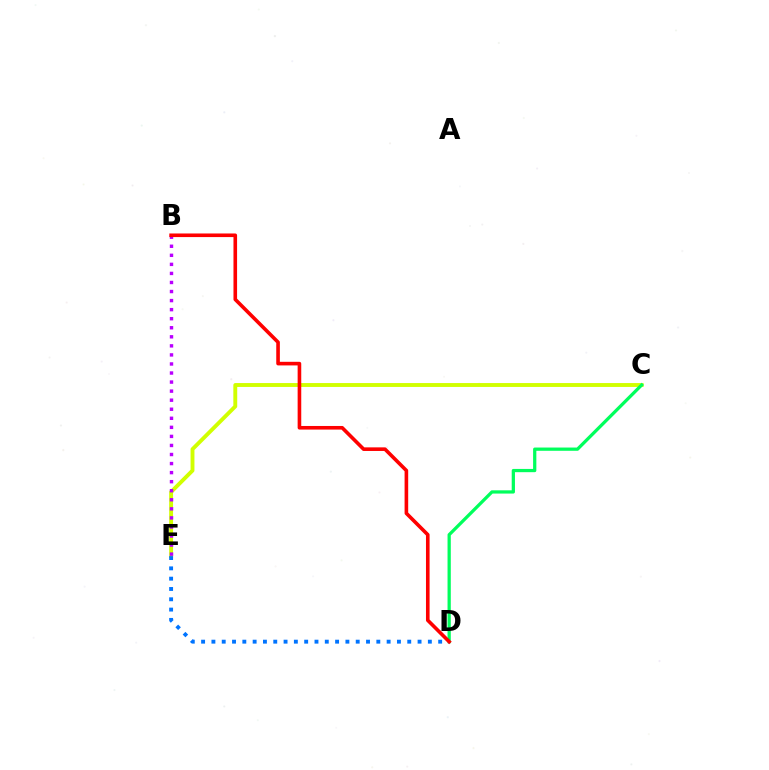{('C', 'E'): [{'color': '#d1ff00', 'line_style': 'solid', 'thickness': 2.8}], ('C', 'D'): [{'color': '#00ff5c', 'line_style': 'solid', 'thickness': 2.34}], ('B', 'E'): [{'color': '#b900ff', 'line_style': 'dotted', 'thickness': 2.46}], ('D', 'E'): [{'color': '#0074ff', 'line_style': 'dotted', 'thickness': 2.8}], ('B', 'D'): [{'color': '#ff0000', 'line_style': 'solid', 'thickness': 2.6}]}